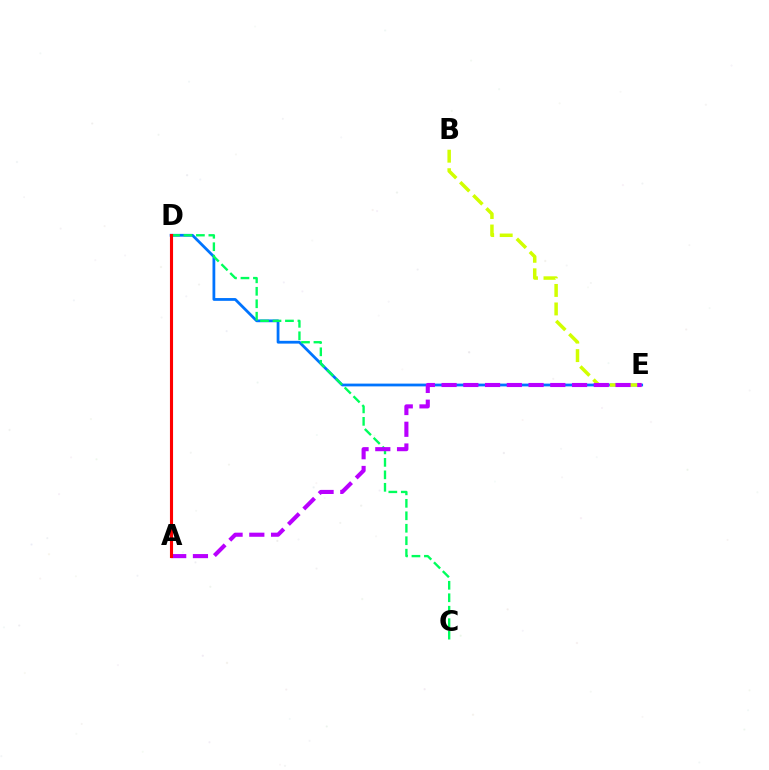{('D', 'E'): [{'color': '#0074ff', 'line_style': 'solid', 'thickness': 2.0}], ('B', 'E'): [{'color': '#d1ff00', 'line_style': 'dashed', 'thickness': 2.51}], ('C', 'D'): [{'color': '#00ff5c', 'line_style': 'dashed', 'thickness': 1.69}], ('A', 'E'): [{'color': '#b900ff', 'line_style': 'dashed', 'thickness': 2.95}], ('A', 'D'): [{'color': '#ff0000', 'line_style': 'solid', 'thickness': 2.24}]}